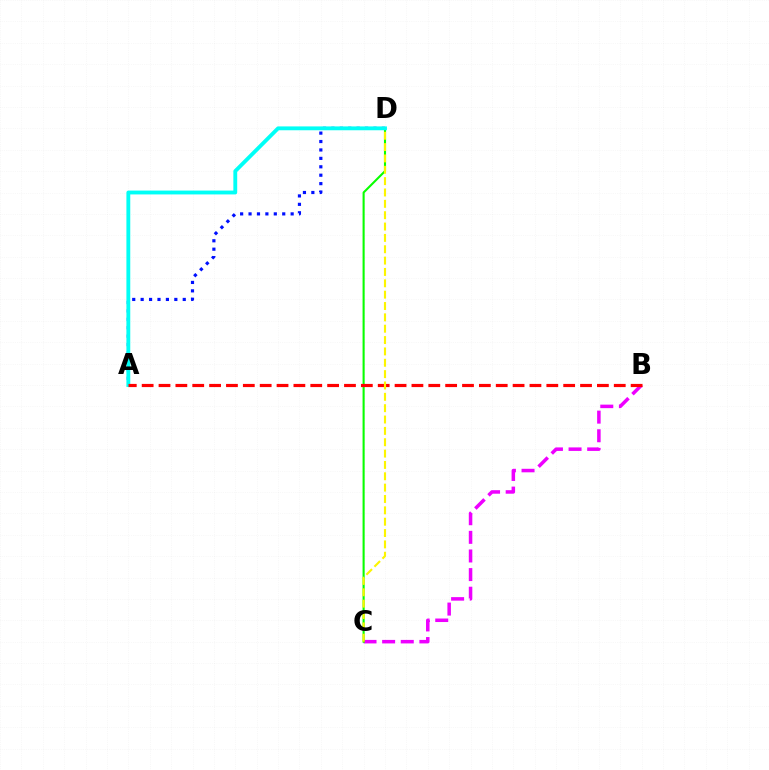{('B', 'C'): [{'color': '#ee00ff', 'line_style': 'dashed', 'thickness': 2.53}], ('C', 'D'): [{'color': '#08ff00', 'line_style': 'solid', 'thickness': 1.51}, {'color': '#fcf500', 'line_style': 'dashed', 'thickness': 1.54}], ('A', 'D'): [{'color': '#0010ff', 'line_style': 'dotted', 'thickness': 2.29}, {'color': '#00fff6', 'line_style': 'solid', 'thickness': 2.77}], ('A', 'B'): [{'color': '#ff0000', 'line_style': 'dashed', 'thickness': 2.29}]}